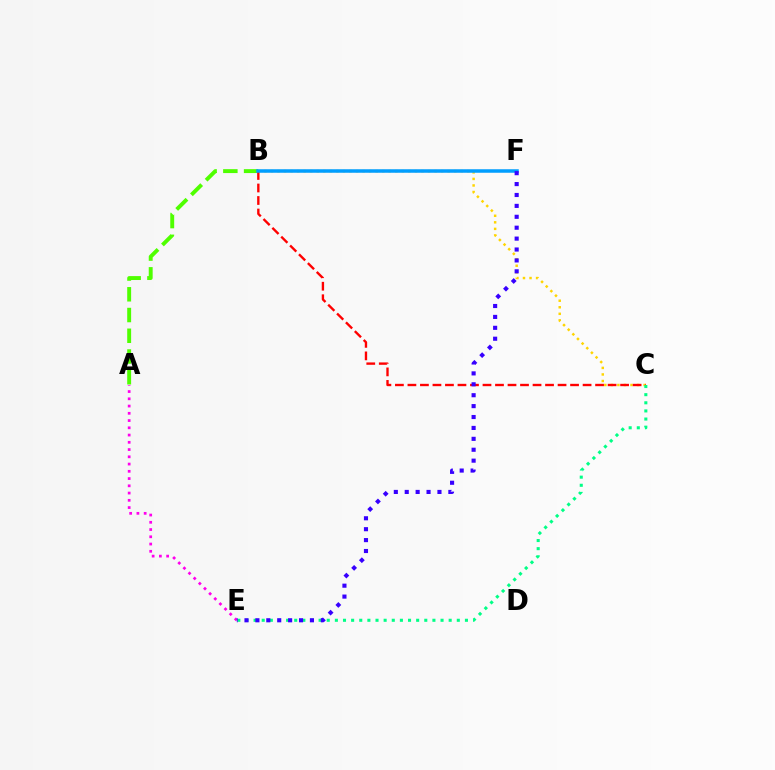{('B', 'C'): [{'color': '#ffd500', 'line_style': 'dotted', 'thickness': 1.78}, {'color': '#ff0000', 'line_style': 'dashed', 'thickness': 1.7}], ('A', 'B'): [{'color': '#4fff00', 'line_style': 'dashed', 'thickness': 2.82}], ('A', 'E'): [{'color': '#ff00ed', 'line_style': 'dotted', 'thickness': 1.97}], ('C', 'E'): [{'color': '#00ff86', 'line_style': 'dotted', 'thickness': 2.21}], ('B', 'F'): [{'color': '#009eff', 'line_style': 'solid', 'thickness': 2.53}], ('E', 'F'): [{'color': '#3700ff', 'line_style': 'dotted', 'thickness': 2.96}]}